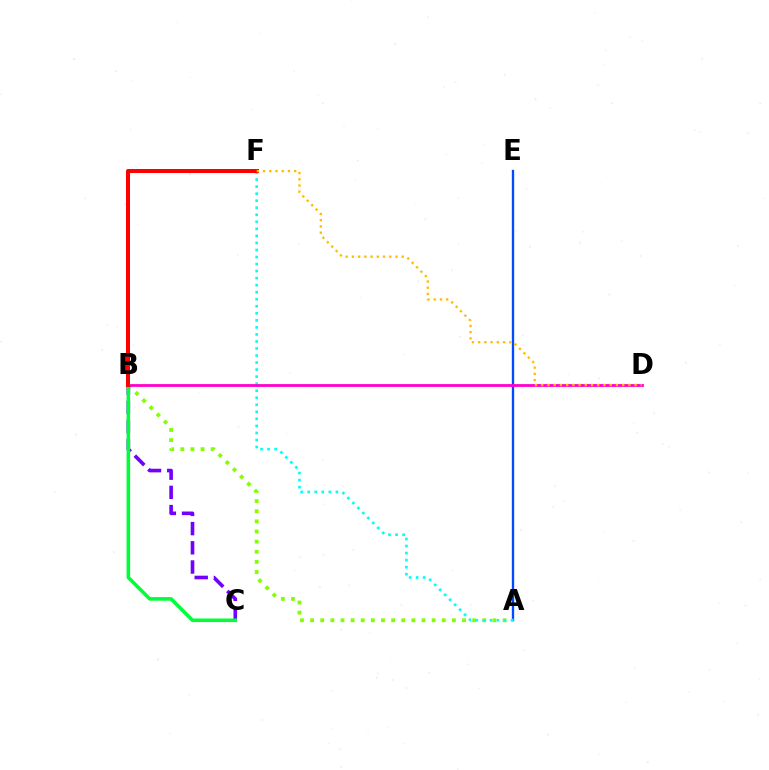{('A', 'E'): [{'color': '#004bff', 'line_style': 'solid', 'thickness': 1.68}], ('A', 'B'): [{'color': '#84ff00', 'line_style': 'dotted', 'thickness': 2.75}], ('A', 'F'): [{'color': '#00fff6', 'line_style': 'dotted', 'thickness': 1.91}], ('B', 'C'): [{'color': '#7200ff', 'line_style': 'dashed', 'thickness': 2.61}, {'color': '#00ff39', 'line_style': 'solid', 'thickness': 2.57}], ('B', 'D'): [{'color': '#ff00cf', 'line_style': 'solid', 'thickness': 2.01}], ('B', 'F'): [{'color': '#ff0000', 'line_style': 'solid', 'thickness': 2.87}], ('D', 'F'): [{'color': '#ffbd00', 'line_style': 'dotted', 'thickness': 1.69}]}